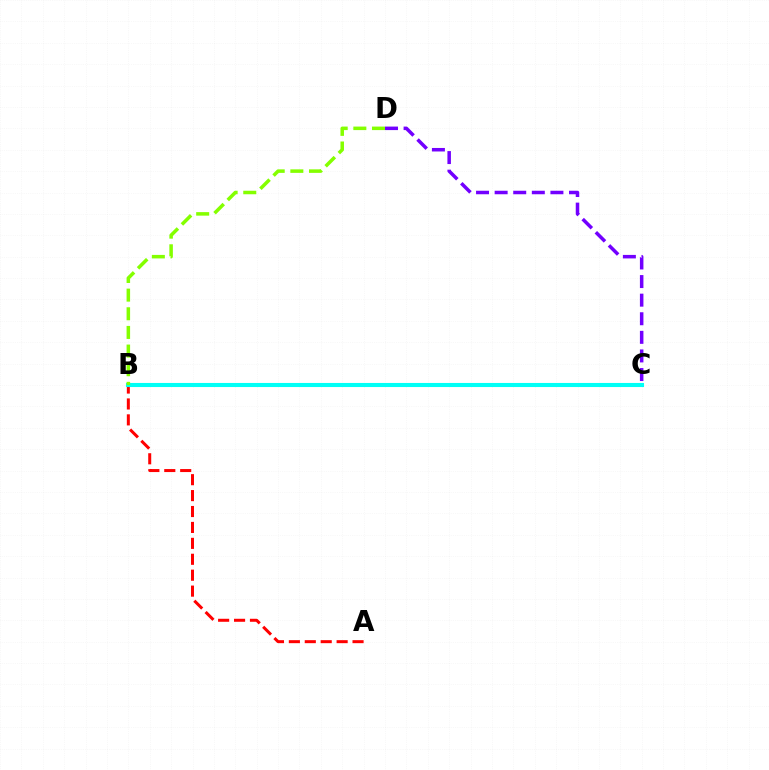{('A', 'B'): [{'color': '#ff0000', 'line_style': 'dashed', 'thickness': 2.16}], ('C', 'D'): [{'color': '#7200ff', 'line_style': 'dashed', 'thickness': 2.53}], ('B', 'C'): [{'color': '#00fff6', 'line_style': 'solid', 'thickness': 2.94}], ('B', 'D'): [{'color': '#84ff00', 'line_style': 'dashed', 'thickness': 2.53}]}